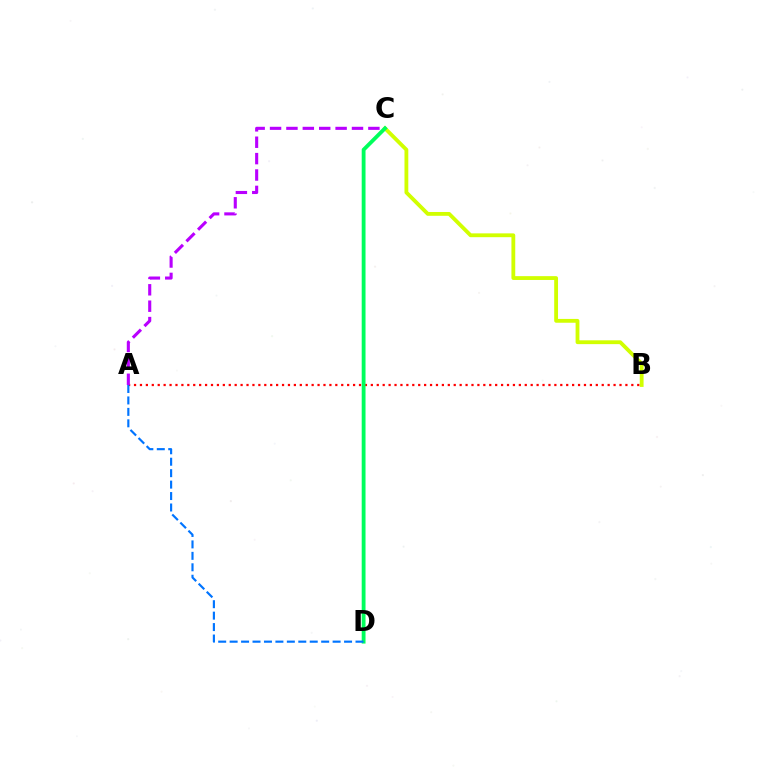{('B', 'C'): [{'color': '#d1ff00', 'line_style': 'solid', 'thickness': 2.75}], ('A', 'B'): [{'color': '#ff0000', 'line_style': 'dotted', 'thickness': 1.61}], ('A', 'C'): [{'color': '#b900ff', 'line_style': 'dashed', 'thickness': 2.23}], ('C', 'D'): [{'color': '#00ff5c', 'line_style': 'solid', 'thickness': 2.75}], ('A', 'D'): [{'color': '#0074ff', 'line_style': 'dashed', 'thickness': 1.55}]}